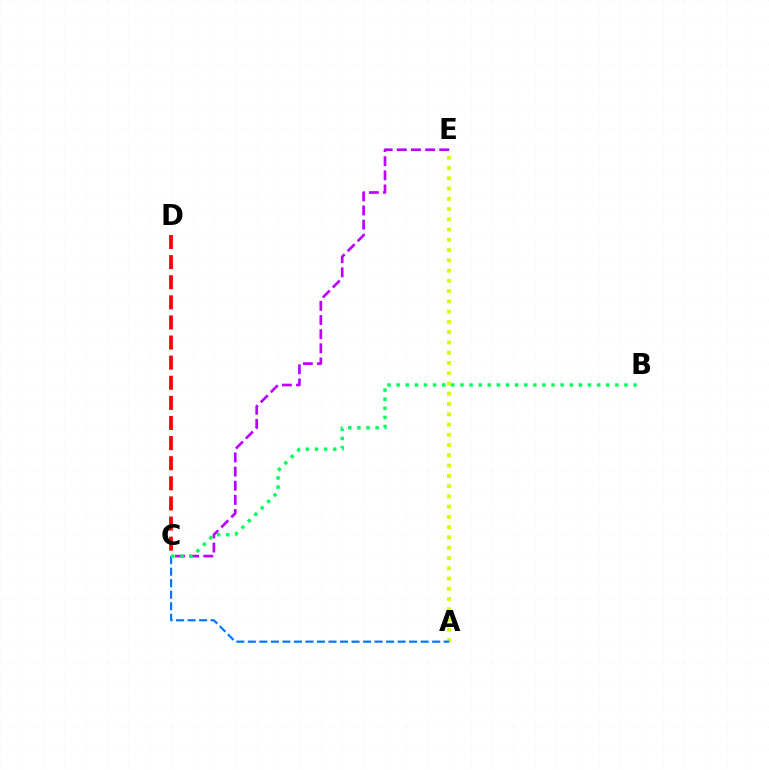{('C', 'E'): [{'color': '#b900ff', 'line_style': 'dashed', 'thickness': 1.92}], ('A', 'E'): [{'color': '#d1ff00', 'line_style': 'dotted', 'thickness': 2.79}], ('A', 'C'): [{'color': '#0074ff', 'line_style': 'dashed', 'thickness': 1.56}], ('C', 'D'): [{'color': '#ff0000', 'line_style': 'dashed', 'thickness': 2.73}], ('B', 'C'): [{'color': '#00ff5c', 'line_style': 'dotted', 'thickness': 2.48}]}